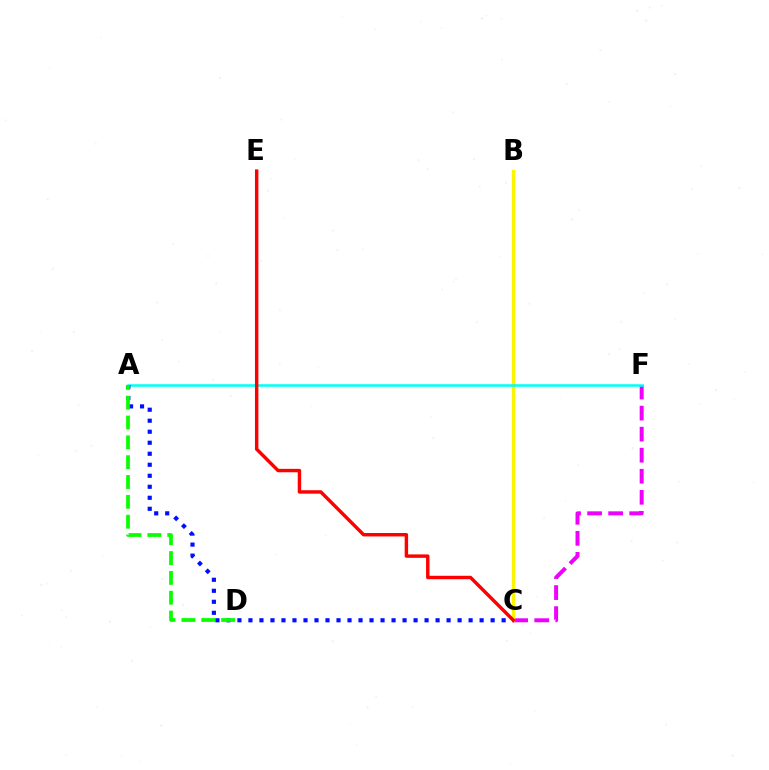{('C', 'F'): [{'color': '#ee00ff', 'line_style': 'dashed', 'thickness': 2.86}], ('B', 'C'): [{'color': '#fcf500', 'line_style': 'solid', 'thickness': 2.42}], ('A', 'F'): [{'color': '#00fff6', 'line_style': 'solid', 'thickness': 1.84}], ('A', 'C'): [{'color': '#0010ff', 'line_style': 'dotted', 'thickness': 2.99}], ('A', 'D'): [{'color': '#08ff00', 'line_style': 'dashed', 'thickness': 2.69}], ('C', 'E'): [{'color': '#ff0000', 'line_style': 'solid', 'thickness': 2.47}]}